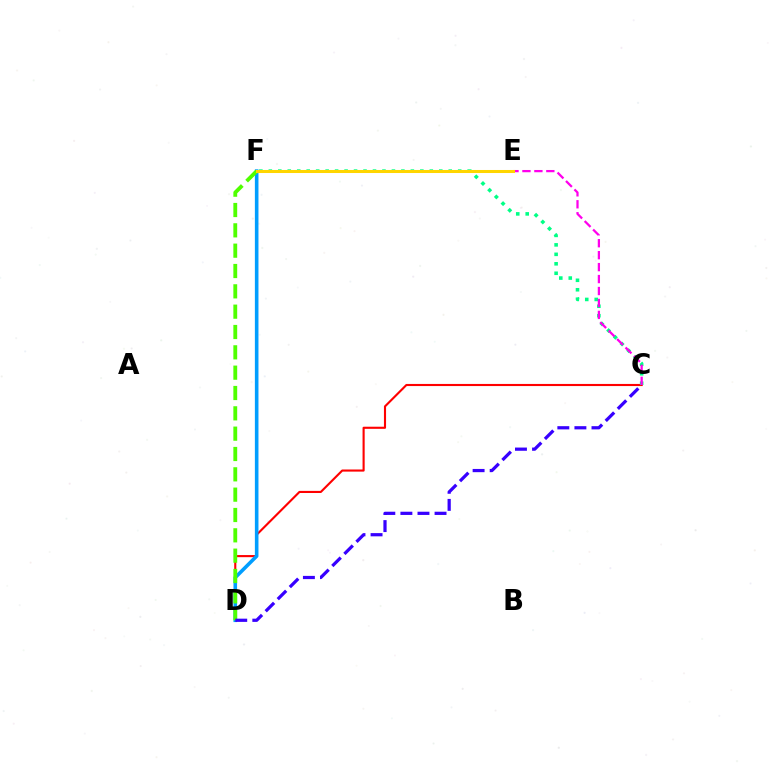{('C', 'D'): [{'color': '#ff0000', 'line_style': 'solid', 'thickness': 1.52}, {'color': '#3700ff', 'line_style': 'dashed', 'thickness': 2.32}], ('C', 'F'): [{'color': '#00ff86', 'line_style': 'dotted', 'thickness': 2.57}], ('D', 'F'): [{'color': '#009eff', 'line_style': 'solid', 'thickness': 2.59}, {'color': '#4fff00', 'line_style': 'dashed', 'thickness': 2.76}], ('C', 'E'): [{'color': '#ff00ed', 'line_style': 'dashed', 'thickness': 1.62}], ('E', 'F'): [{'color': '#ffd500', 'line_style': 'solid', 'thickness': 2.19}]}